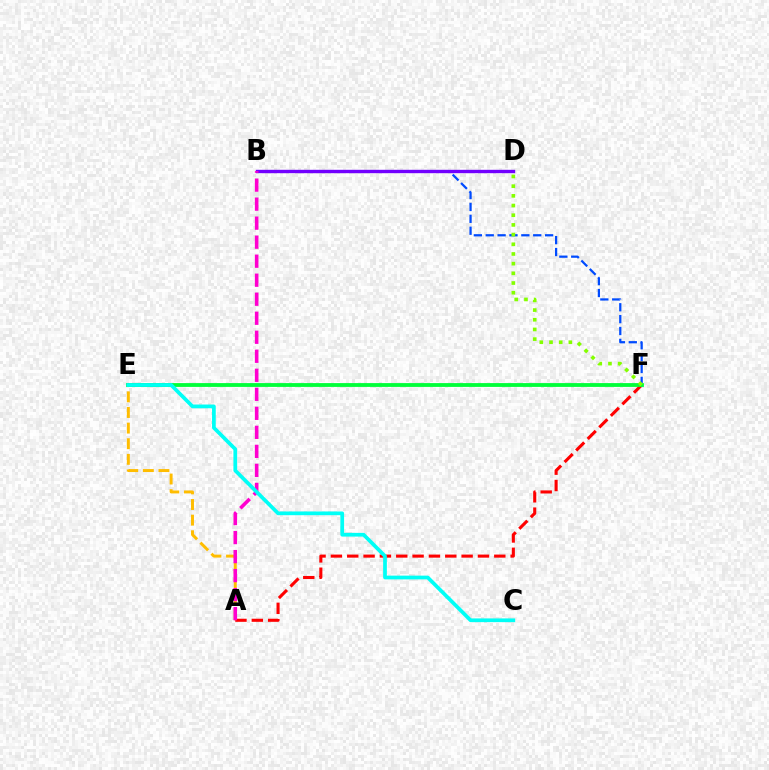{('B', 'F'): [{'color': '#004bff', 'line_style': 'dashed', 'thickness': 1.61}], ('B', 'D'): [{'color': '#7200ff', 'line_style': 'solid', 'thickness': 2.44}], ('A', 'E'): [{'color': '#ffbd00', 'line_style': 'dashed', 'thickness': 2.12}], ('A', 'F'): [{'color': '#ff0000', 'line_style': 'dashed', 'thickness': 2.22}], ('E', 'F'): [{'color': '#00ff39', 'line_style': 'solid', 'thickness': 2.75}], ('A', 'B'): [{'color': '#ff00cf', 'line_style': 'dashed', 'thickness': 2.58}], ('D', 'F'): [{'color': '#84ff00', 'line_style': 'dotted', 'thickness': 2.63}], ('C', 'E'): [{'color': '#00fff6', 'line_style': 'solid', 'thickness': 2.68}]}